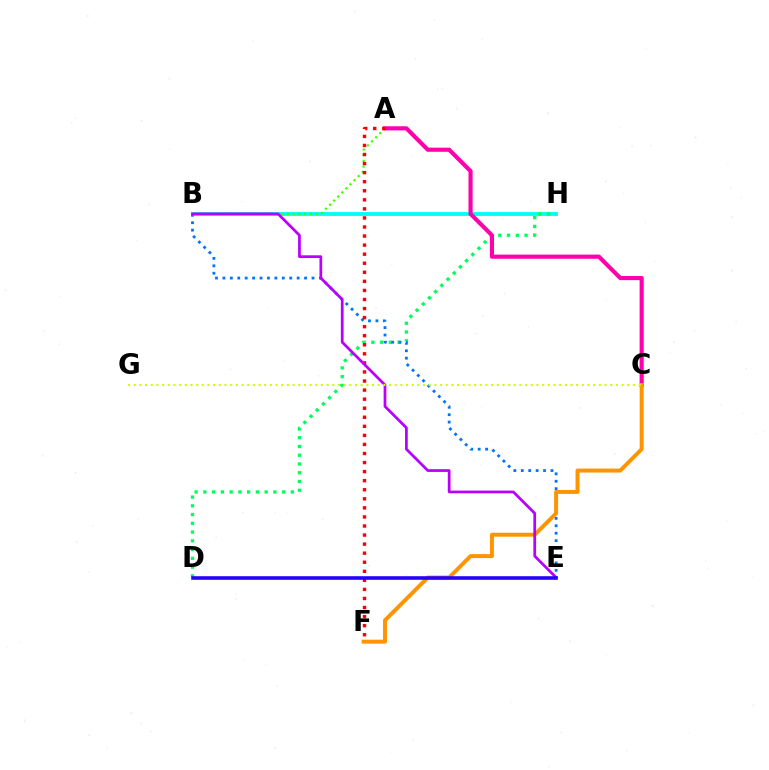{('B', 'H'): [{'color': '#00fff6', 'line_style': 'solid', 'thickness': 2.75}], ('A', 'B'): [{'color': '#3dff00', 'line_style': 'dotted', 'thickness': 1.57}], ('D', 'H'): [{'color': '#00ff5c', 'line_style': 'dotted', 'thickness': 2.38}], ('A', 'C'): [{'color': '#ff00ac', 'line_style': 'solid', 'thickness': 2.98}], ('B', 'E'): [{'color': '#0074ff', 'line_style': 'dotted', 'thickness': 2.02}, {'color': '#b900ff', 'line_style': 'solid', 'thickness': 1.97}], ('A', 'F'): [{'color': '#ff0000', 'line_style': 'dotted', 'thickness': 2.46}], ('C', 'F'): [{'color': '#ff9400', 'line_style': 'solid', 'thickness': 2.85}], ('D', 'E'): [{'color': '#2500ff', 'line_style': 'solid', 'thickness': 2.58}], ('C', 'G'): [{'color': '#d1ff00', 'line_style': 'dotted', 'thickness': 1.54}]}